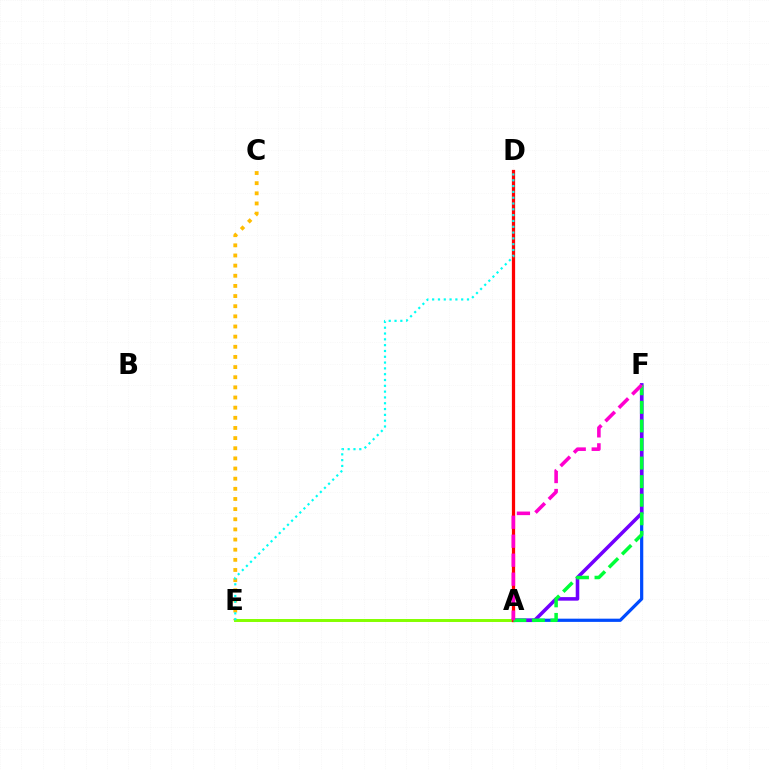{('A', 'F'): [{'color': '#004bff', 'line_style': 'solid', 'thickness': 2.31}, {'color': '#7200ff', 'line_style': 'solid', 'thickness': 2.56}, {'color': '#00ff39', 'line_style': 'dashed', 'thickness': 2.52}, {'color': '#ff00cf', 'line_style': 'dashed', 'thickness': 2.58}], ('C', 'E'): [{'color': '#ffbd00', 'line_style': 'dotted', 'thickness': 2.76}], ('A', 'E'): [{'color': '#84ff00', 'line_style': 'solid', 'thickness': 2.13}], ('A', 'D'): [{'color': '#ff0000', 'line_style': 'solid', 'thickness': 2.34}], ('D', 'E'): [{'color': '#00fff6', 'line_style': 'dotted', 'thickness': 1.58}]}